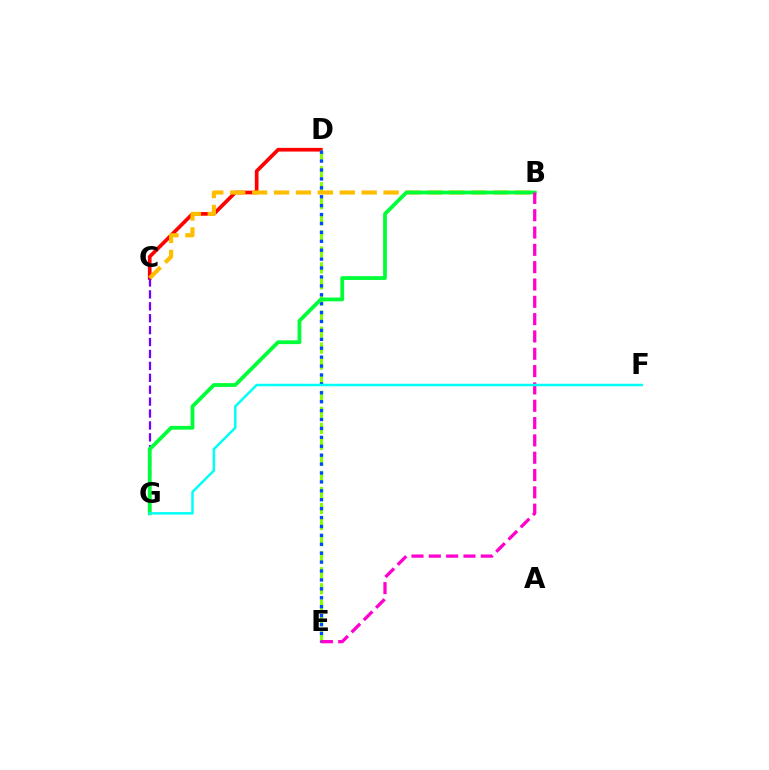{('C', 'D'): [{'color': '#ff0000', 'line_style': 'solid', 'thickness': 2.65}], ('D', 'E'): [{'color': '#84ff00', 'line_style': 'dashed', 'thickness': 2.18}, {'color': '#004bff', 'line_style': 'dotted', 'thickness': 2.42}], ('C', 'G'): [{'color': '#7200ff', 'line_style': 'dashed', 'thickness': 1.62}], ('B', 'C'): [{'color': '#ffbd00', 'line_style': 'dashed', 'thickness': 2.98}], ('B', 'G'): [{'color': '#00ff39', 'line_style': 'solid', 'thickness': 2.72}], ('B', 'E'): [{'color': '#ff00cf', 'line_style': 'dashed', 'thickness': 2.35}], ('F', 'G'): [{'color': '#00fff6', 'line_style': 'solid', 'thickness': 1.79}]}